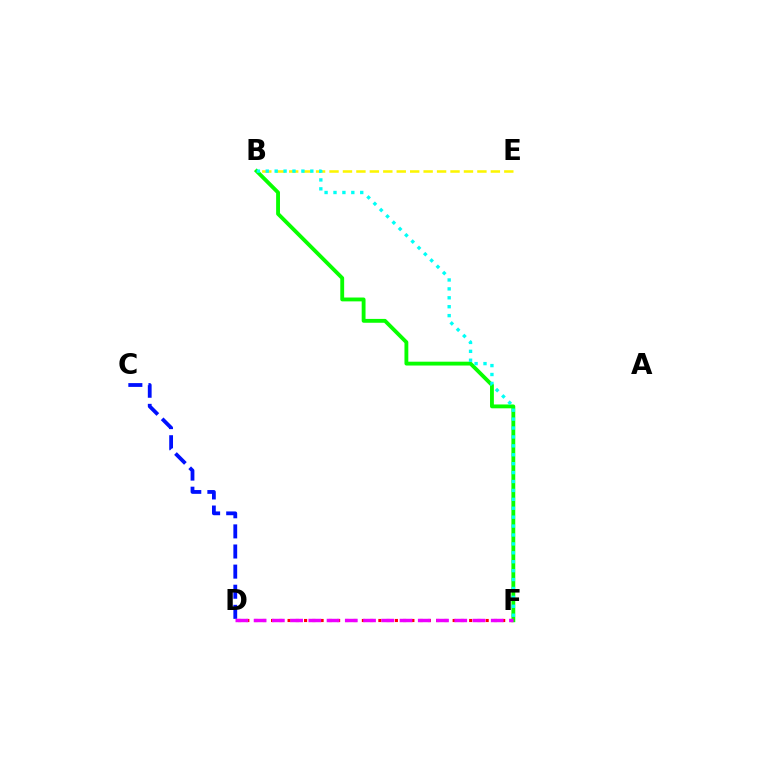{('B', 'E'): [{'color': '#fcf500', 'line_style': 'dashed', 'thickness': 1.83}], ('D', 'F'): [{'color': '#ff0000', 'line_style': 'dotted', 'thickness': 2.24}, {'color': '#ee00ff', 'line_style': 'dashed', 'thickness': 2.48}], ('B', 'F'): [{'color': '#08ff00', 'line_style': 'solid', 'thickness': 2.77}, {'color': '#00fff6', 'line_style': 'dotted', 'thickness': 2.42}], ('C', 'D'): [{'color': '#0010ff', 'line_style': 'dashed', 'thickness': 2.73}]}